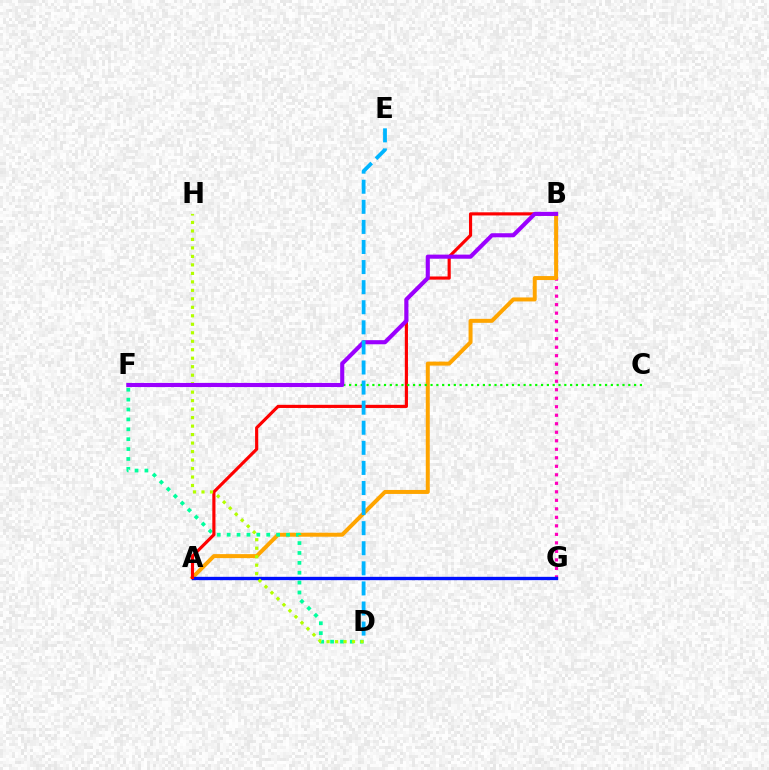{('B', 'G'): [{'color': '#ff00bd', 'line_style': 'dotted', 'thickness': 2.31}], ('A', 'B'): [{'color': '#ffa500', 'line_style': 'solid', 'thickness': 2.87}, {'color': '#ff0000', 'line_style': 'solid', 'thickness': 2.27}], ('A', 'G'): [{'color': '#0010ff', 'line_style': 'solid', 'thickness': 2.4}], ('D', 'F'): [{'color': '#00ff9d', 'line_style': 'dotted', 'thickness': 2.69}], ('D', 'H'): [{'color': '#b3ff00', 'line_style': 'dotted', 'thickness': 2.31}], ('C', 'F'): [{'color': '#08ff00', 'line_style': 'dotted', 'thickness': 1.58}], ('B', 'F'): [{'color': '#9b00ff', 'line_style': 'solid', 'thickness': 2.95}], ('D', 'E'): [{'color': '#00b5ff', 'line_style': 'dashed', 'thickness': 2.73}]}